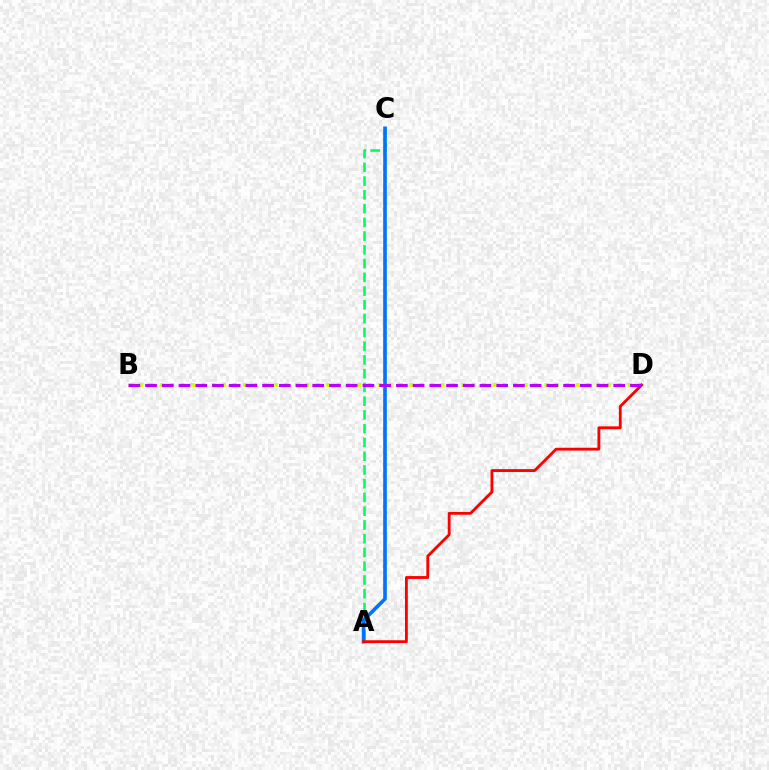{('A', 'C'): [{'color': '#00ff5c', 'line_style': 'dashed', 'thickness': 1.87}, {'color': '#0074ff', 'line_style': 'solid', 'thickness': 2.61}], ('B', 'D'): [{'color': '#d1ff00', 'line_style': 'dotted', 'thickness': 2.83}, {'color': '#b900ff', 'line_style': 'dashed', 'thickness': 2.27}], ('A', 'D'): [{'color': '#ff0000', 'line_style': 'solid', 'thickness': 2.05}]}